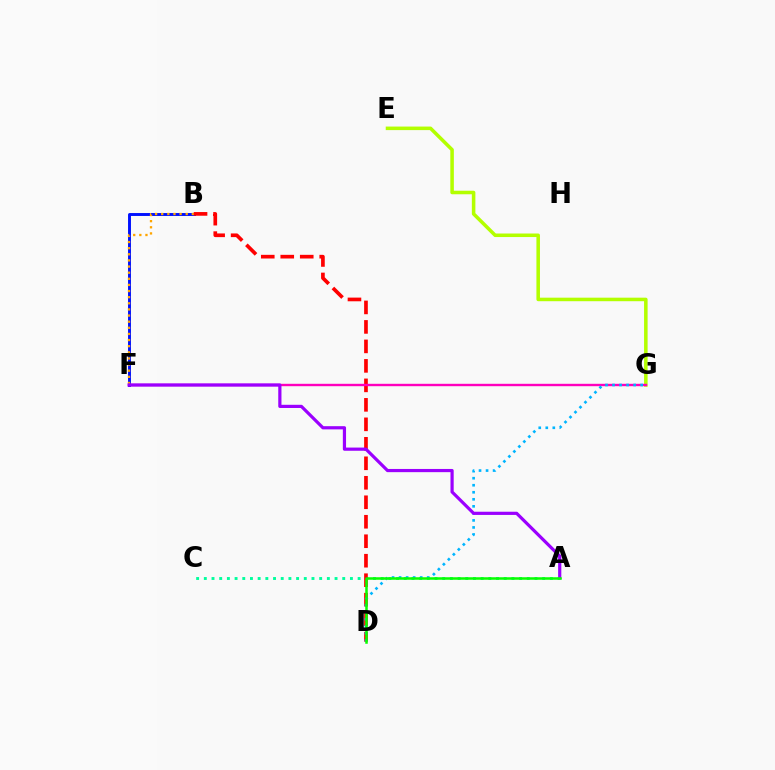{('E', 'G'): [{'color': '#b3ff00', 'line_style': 'solid', 'thickness': 2.55}], ('B', 'F'): [{'color': '#0010ff', 'line_style': 'solid', 'thickness': 2.1}, {'color': '#ffa500', 'line_style': 'dotted', 'thickness': 1.66}], ('A', 'C'): [{'color': '#00ff9d', 'line_style': 'dotted', 'thickness': 2.09}], ('B', 'D'): [{'color': '#ff0000', 'line_style': 'dashed', 'thickness': 2.65}], ('F', 'G'): [{'color': '#ff00bd', 'line_style': 'solid', 'thickness': 1.73}], ('D', 'G'): [{'color': '#00b5ff', 'line_style': 'dotted', 'thickness': 1.91}], ('A', 'F'): [{'color': '#9b00ff', 'line_style': 'solid', 'thickness': 2.3}], ('A', 'D'): [{'color': '#08ff00', 'line_style': 'solid', 'thickness': 1.82}]}